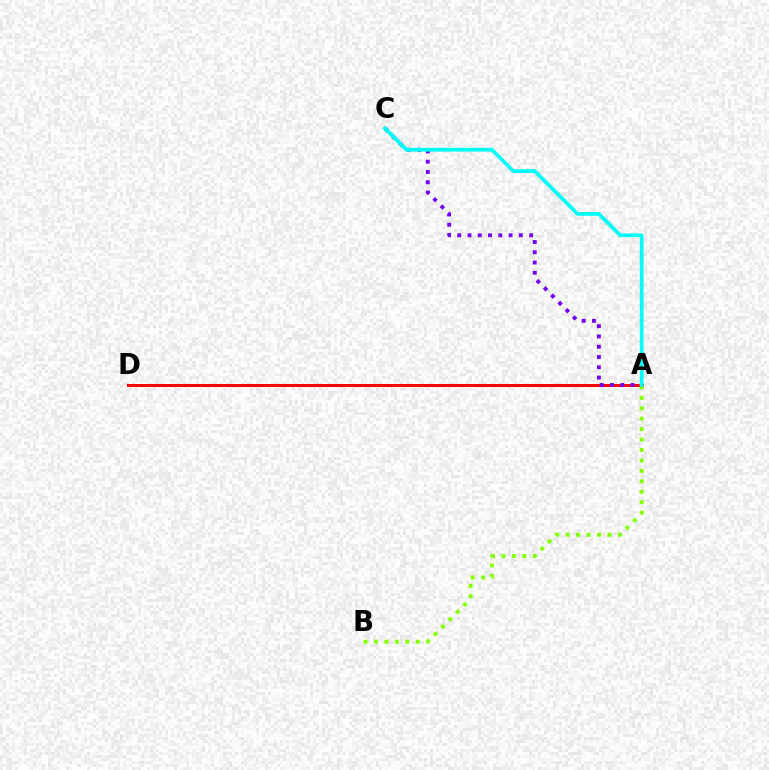{('A', 'D'): [{'color': '#ff0000', 'line_style': 'solid', 'thickness': 2.17}], ('A', 'C'): [{'color': '#7200ff', 'line_style': 'dotted', 'thickness': 2.79}, {'color': '#00fff6', 'line_style': 'solid', 'thickness': 2.7}], ('A', 'B'): [{'color': '#84ff00', 'line_style': 'dotted', 'thickness': 2.84}]}